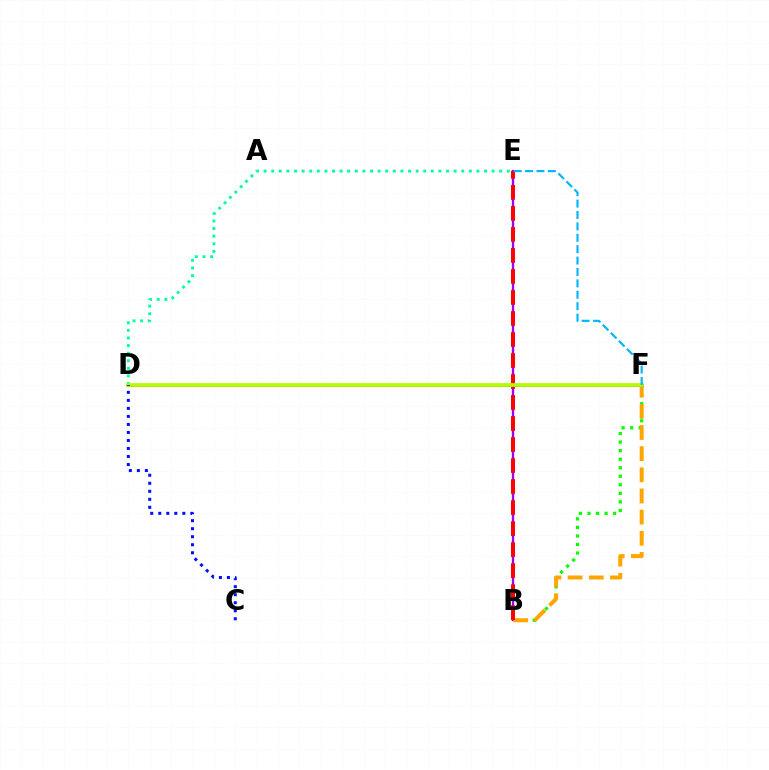{('B', 'F'): [{'color': '#08ff00', 'line_style': 'dotted', 'thickness': 2.32}, {'color': '#ffa500', 'line_style': 'dashed', 'thickness': 2.87}], ('B', 'E'): [{'color': '#9b00ff', 'line_style': 'solid', 'thickness': 1.66}, {'color': '#ff0000', 'line_style': 'dashed', 'thickness': 2.85}], ('D', 'E'): [{'color': '#00ff9d', 'line_style': 'dotted', 'thickness': 2.07}], ('D', 'F'): [{'color': '#ff00bd', 'line_style': 'solid', 'thickness': 2.12}, {'color': '#b3ff00', 'line_style': 'solid', 'thickness': 2.68}], ('C', 'D'): [{'color': '#0010ff', 'line_style': 'dotted', 'thickness': 2.18}], ('E', 'F'): [{'color': '#00b5ff', 'line_style': 'dashed', 'thickness': 1.55}]}